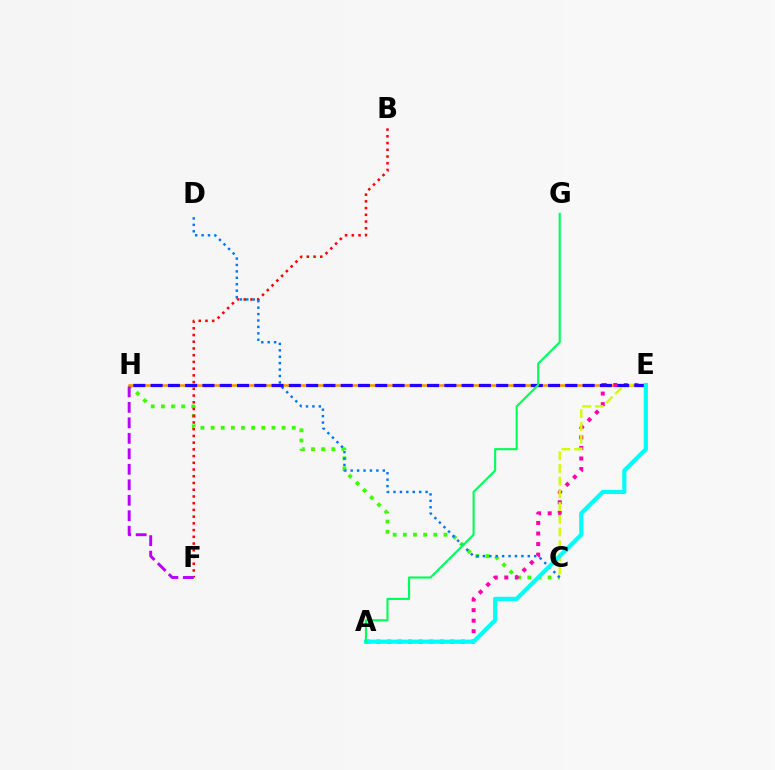{('C', 'H'): [{'color': '#3dff00', 'line_style': 'dotted', 'thickness': 2.76}], ('E', 'H'): [{'color': '#ff9400', 'line_style': 'solid', 'thickness': 1.81}, {'color': '#2500ff', 'line_style': 'dashed', 'thickness': 2.35}], ('A', 'E'): [{'color': '#ff00ac', 'line_style': 'dotted', 'thickness': 2.87}, {'color': '#00fff6', 'line_style': 'solid', 'thickness': 3.0}], ('B', 'F'): [{'color': '#ff0000', 'line_style': 'dotted', 'thickness': 1.83}], ('C', 'D'): [{'color': '#0074ff', 'line_style': 'dotted', 'thickness': 1.74}], ('F', 'H'): [{'color': '#b900ff', 'line_style': 'dashed', 'thickness': 2.1}], ('C', 'E'): [{'color': '#d1ff00', 'line_style': 'dashed', 'thickness': 1.73}], ('A', 'G'): [{'color': '#00ff5c', 'line_style': 'solid', 'thickness': 1.54}]}